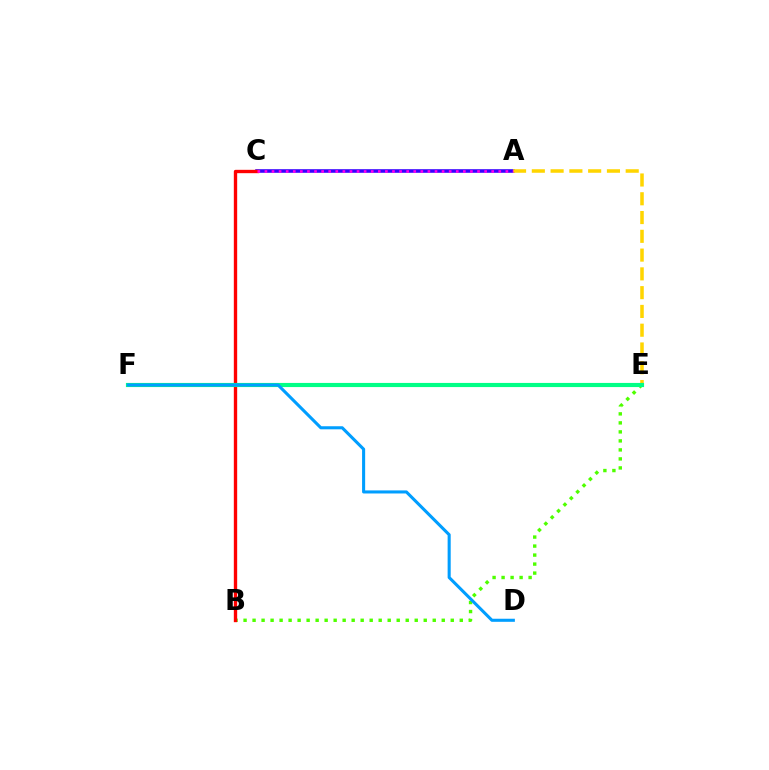{('B', 'E'): [{'color': '#4fff00', 'line_style': 'dotted', 'thickness': 2.45}], ('A', 'C'): [{'color': '#3700ff', 'line_style': 'solid', 'thickness': 2.58}, {'color': '#ff00ed', 'line_style': 'dotted', 'thickness': 1.93}], ('B', 'C'): [{'color': '#ff0000', 'line_style': 'solid', 'thickness': 2.41}], ('A', 'E'): [{'color': '#ffd500', 'line_style': 'dashed', 'thickness': 2.55}], ('E', 'F'): [{'color': '#00ff86', 'line_style': 'solid', 'thickness': 2.98}], ('D', 'F'): [{'color': '#009eff', 'line_style': 'solid', 'thickness': 2.21}]}